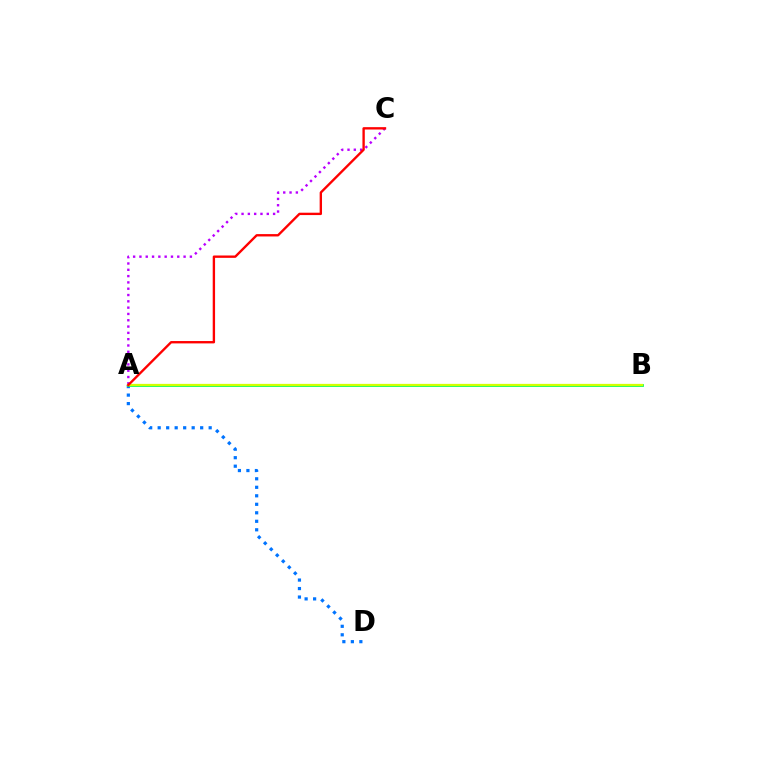{('A', 'C'): [{'color': '#b900ff', 'line_style': 'dotted', 'thickness': 1.71}, {'color': '#ff0000', 'line_style': 'solid', 'thickness': 1.7}], ('A', 'D'): [{'color': '#0074ff', 'line_style': 'dotted', 'thickness': 2.31}], ('A', 'B'): [{'color': '#00ff5c', 'line_style': 'solid', 'thickness': 2.0}, {'color': '#d1ff00', 'line_style': 'solid', 'thickness': 1.62}]}